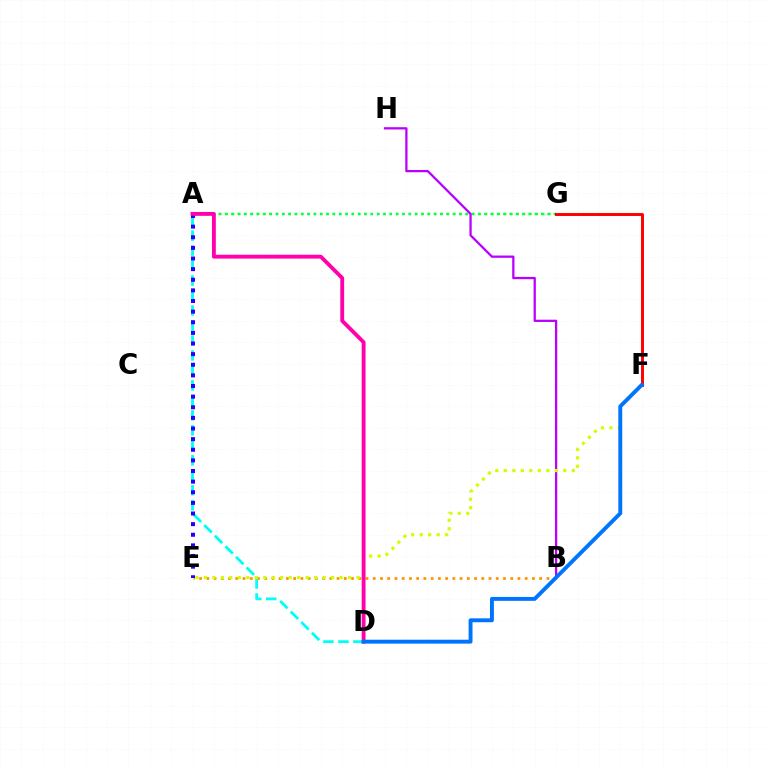{('A', 'D'): [{'color': '#00fff6', 'line_style': 'dashed', 'thickness': 2.03}, {'color': '#ff00ac', 'line_style': 'solid', 'thickness': 2.77}], ('A', 'G'): [{'color': '#3dff00', 'line_style': 'dotted', 'thickness': 1.72}, {'color': '#00ff5c', 'line_style': 'dotted', 'thickness': 1.71}], ('B', 'H'): [{'color': '#b900ff', 'line_style': 'solid', 'thickness': 1.63}], ('B', 'E'): [{'color': '#ff9400', 'line_style': 'dotted', 'thickness': 1.97}], ('A', 'E'): [{'color': '#2500ff', 'line_style': 'dotted', 'thickness': 2.89}], ('F', 'G'): [{'color': '#ff0000', 'line_style': 'solid', 'thickness': 2.12}], ('E', 'F'): [{'color': '#d1ff00', 'line_style': 'dotted', 'thickness': 2.31}], ('D', 'F'): [{'color': '#0074ff', 'line_style': 'solid', 'thickness': 2.81}]}